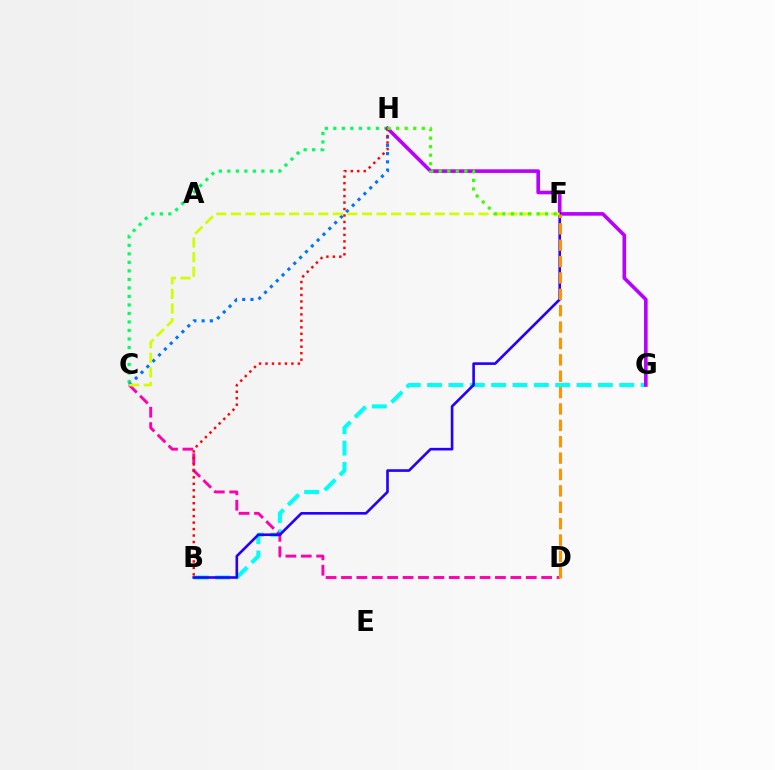{('B', 'G'): [{'color': '#00fff6', 'line_style': 'dashed', 'thickness': 2.9}], ('C', 'H'): [{'color': '#00ff5c', 'line_style': 'dotted', 'thickness': 2.31}, {'color': '#0074ff', 'line_style': 'dotted', 'thickness': 2.24}], ('G', 'H'): [{'color': '#b900ff', 'line_style': 'solid', 'thickness': 2.6}], ('C', 'D'): [{'color': '#ff00ac', 'line_style': 'dashed', 'thickness': 2.09}], ('B', 'H'): [{'color': '#ff0000', 'line_style': 'dotted', 'thickness': 1.76}], ('B', 'F'): [{'color': '#2500ff', 'line_style': 'solid', 'thickness': 1.89}], ('C', 'F'): [{'color': '#d1ff00', 'line_style': 'dashed', 'thickness': 1.98}], ('F', 'H'): [{'color': '#3dff00', 'line_style': 'dotted', 'thickness': 2.32}], ('D', 'F'): [{'color': '#ff9400', 'line_style': 'dashed', 'thickness': 2.23}]}